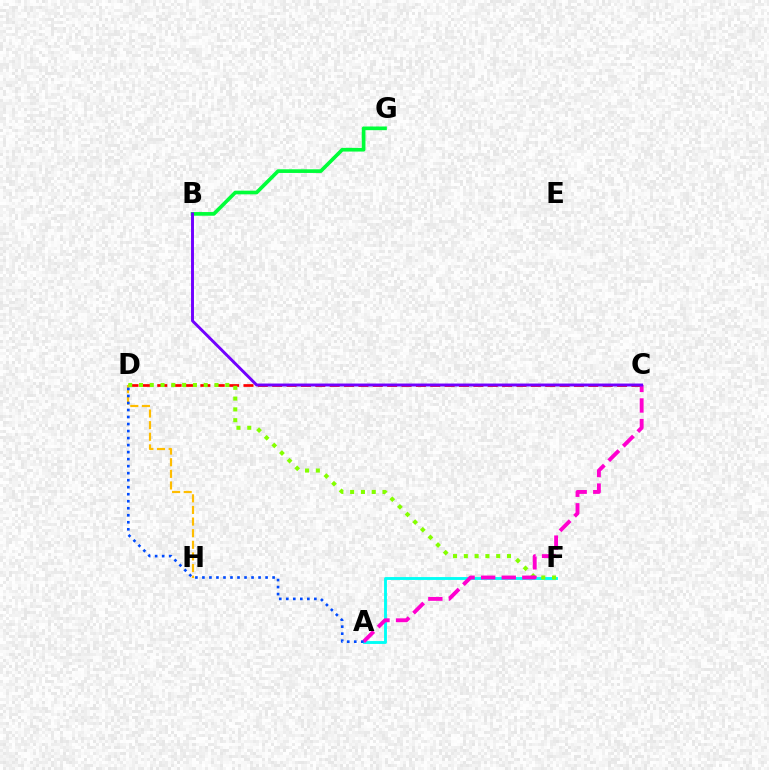{('C', 'D'): [{'color': '#ff0000', 'line_style': 'dashed', 'thickness': 1.95}], ('D', 'H'): [{'color': '#ffbd00', 'line_style': 'dashed', 'thickness': 1.58}], ('A', 'F'): [{'color': '#00fff6', 'line_style': 'solid', 'thickness': 2.07}], ('D', 'F'): [{'color': '#84ff00', 'line_style': 'dotted', 'thickness': 2.93}], ('A', 'C'): [{'color': '#ff00cf', 'line_style': 'dashed', 'thickness': 2.79}], ('B', 'G'): [{'color': '#00ff39', 'line_style': 'solid', 'thickness': 2.64}], ('A', 'D'): [{'color': '#004bff', 'line_style': 'dotted', 'thickness': 1.91}], ('B', 'C'): [{'color': '#7200ff', 'line_style': 'solid', 'thickness': 2.11}]}